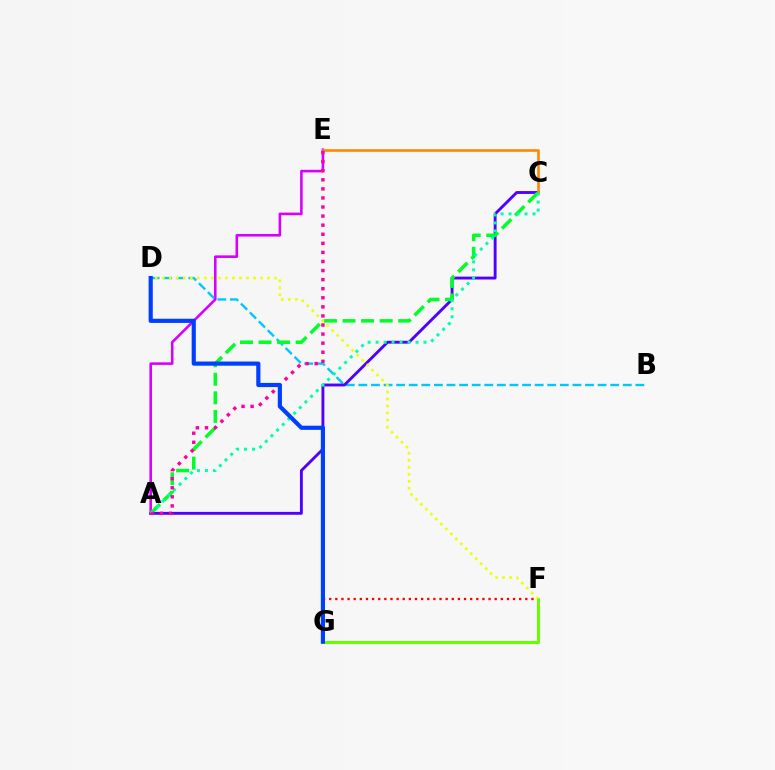{('A', 'E'): [{'color': '#d600ff', 'line_style': 'solid', 'thickness': 1.86}, {'color': '#ff00a0', 'line_style': 'dotted', 'thickness': 2.47}], ('B', 'D'): [{'color': '#00c7ff', 'line_style': 'dashed', 'thickness': 1.71}], ('F', 'G'): [{'color': '#66ff00', 'line_style': 'solid', 'thickness': 2.19}, {'color': '#ff0000', 'line_style': 'dotted', 'thickness': 1.67}], ('A', 'C'): [{'color': '#4f00ff', 'line_style': 'solid', 'thickness': 2.07}, {'color': '#00ff27', 'line_style': 'dashed', 'thickness': 2.52}, {'color': '#00ffaf', 'line_style': 'dotted', 'thickness': 2.17}], ('D', 'F'): [{'color': '#eeff00', 'line_style': 'dotted', 'thickness': 1.91}], ('C', 'E'): [{'color': '#ff8800', 'line_style': 'solid', 'thickness': 1.89}], ('D', 'G'): [{'color': '#003fff', 'line_style': 'solid', 'thickness': 3.0}]}